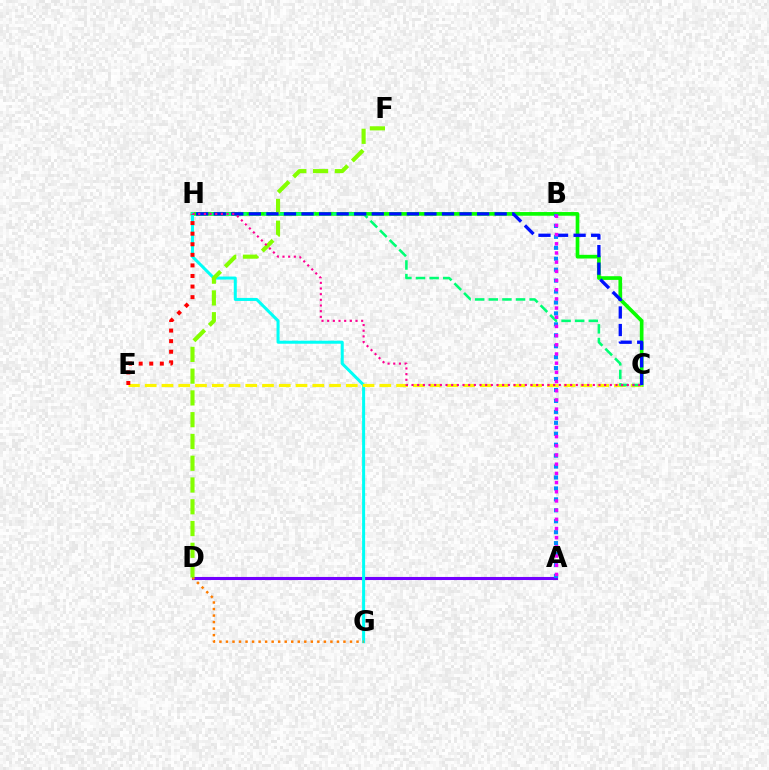{('C', 'H'): [{'color': '#08ff00', 'line_style': 'solid', 'thickness': 2.65}, {'color': '#00ff74', 'line_style': 'dashed', 'thickness': 1.85}, {'color': '#0010ff', 'line_style': 'dashed', 'thickness': 2.39}, {'color': '#ff0094', 'line_style': 'dotted', 'thickness': 1.54}], ('A', 'D'): [{'color': '#7200ff', 'line_style': 'solid', 'thickness': 2.21}], ('G', 'H'): [{'color': '#00fff6', 'line_style': 'solid', 'thickness': 2.18}], ('C', 'E'): [{'color': '#fcf500', 'line_style': 'dashed', 'thickness': 2.28}], ('E', 'H'): [{'color': '#ff0000', 'line_style': 'dotted', 'thickness': 2.87}], ('D', 'G'): [{'color': '#ff7c00', 'line_style': 'dotted', 'thickness': 1.77}], ('D', 'F'): [{'color': '#84ff00', 'line_style': 'dashed', 'thickness': 2.96}], ('A', 'B'): [{'color': '#008cff', 'line_style': 'dotted', 'thickness': 2.97}, {'color': '#ee00ff', 'line_style': 'dotted', 'thickness': 2.5}]}